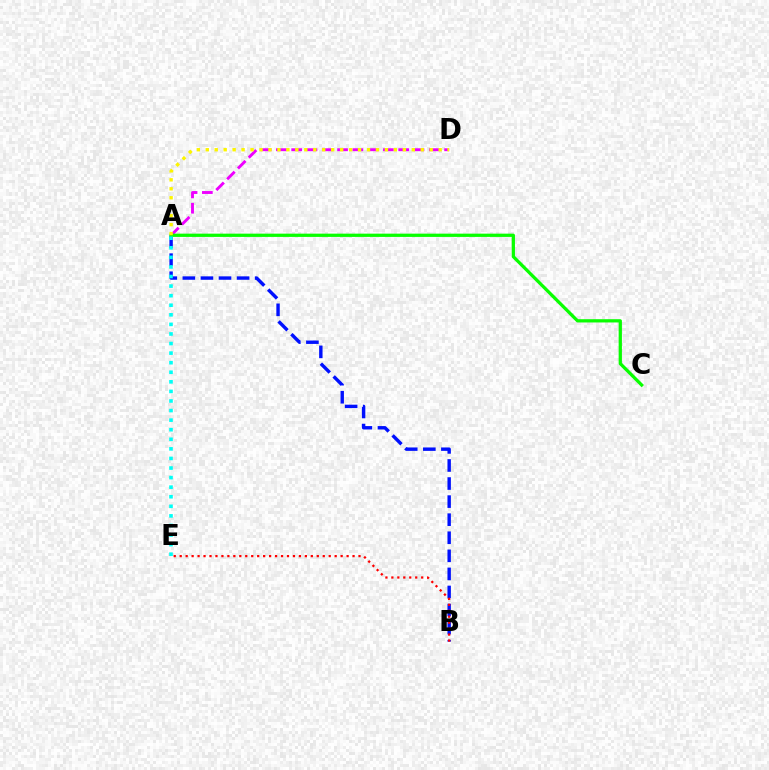{('A', 'B'): [{'color': '#0010ff', 'line_style': 'dashed', 'thickness': 2.46}], ('A', 'D'): [{'color': '#ee00ff', 'line_style': 'dashed', 'thickness': 2.08}, {'color': '#fcf500', 'line_style': 'dotted', 'thickness': 2.43}], ('B', 'E'): [{'color': '#ff0000', 'line_style': 'dotted', 'thickness': 1.62}], ('A', 'C'): [{'color': '#08ff00', 'line_style': 'solid', 'thickness': 2.35}], ('A', 'E'): [{'color': '#00fff6', 'line_style': 'dotted', 'thickness': 2.6}]}